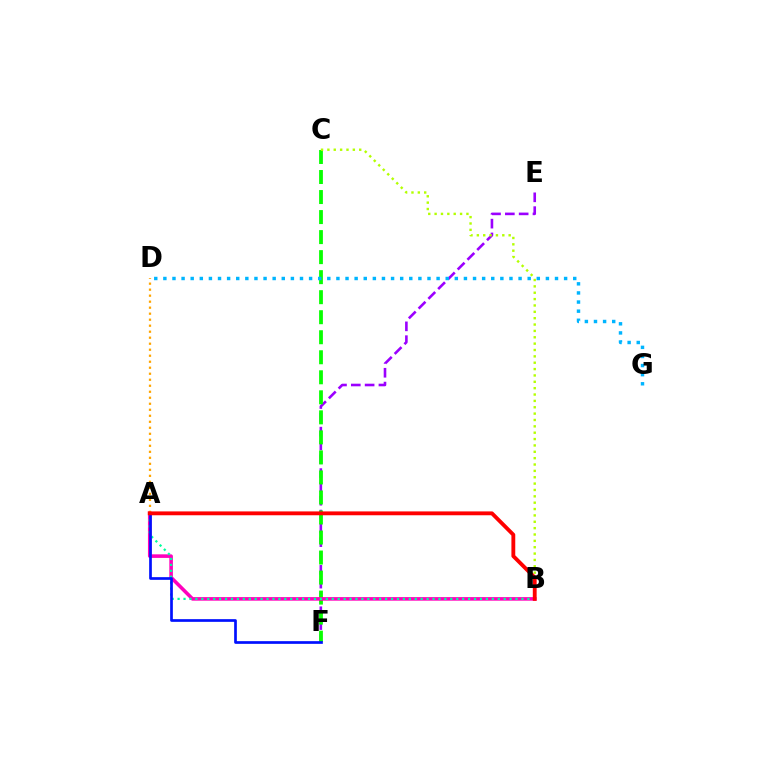{('E', 'F'): [{'color': '#9b00ff', 'line_style': 'dashed', 'thickness': 1.88}], ('C', 'F'): [{'color': '#08ff00', 'line_style': 'dashed', 'thickness': 2.72}], ('A', 'B'): [{'color': '#ff00bd', 'line_style': 'solid', 'thickness': 2.57}, {'color': '#00ff9d', 'line_style': 'dotted', 'thickness': 1.61}, {'color': '#ff0000', 'line_style': 'solid', 'thickness': 2.77}], ('A', 'F'): [{'color': '#0010ff', 'line_style': 'solid', 'thickness': 1.94}], ('B', 'C'): [{'color': '#b3ff00', 'line_style': 'dotted', 'thickness': 1.73}], ('A', 'D'): [{'color': '#ffa500', 'line_style': 'dotted', 'thickness': 1.63}], ('D', 'G'): [{'color': '#00b5ff', 'line_style': 'dotted', 'thickness': 2.47}]}